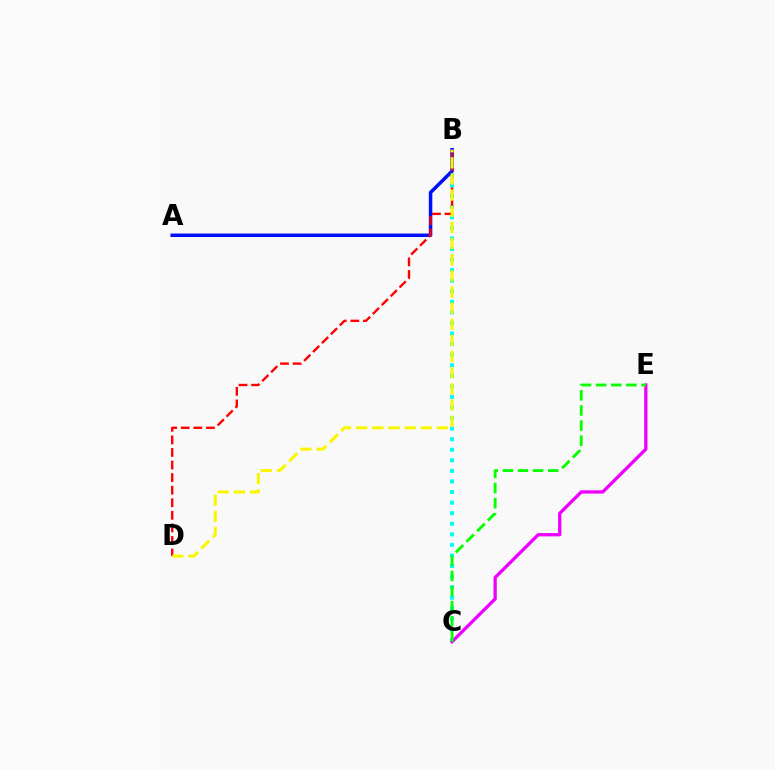{('B', 'C'): [{'color': '#00fff6', 'line_style': 'dotted', 'thickness': 2.87}], ('C', 'E'): [{'color': '#ee00ff', 'line_style': 'solid', 'thickness': 2.37}, {'color': '#08ff00', 'line_style': 'dashed', 'thickness': 2.05}], ('A', 'B'): [{'color': '#0010ff', 'line_style': 'solid', 'thickness': 2.52}], ('B', 'D'): [{'color': '#ff0000', 'line_style': 'dashed', 'thickness': 1.71}, {'color': '#fcf500', 'line_style': 'dashed', 'thickness': 2.19}]}